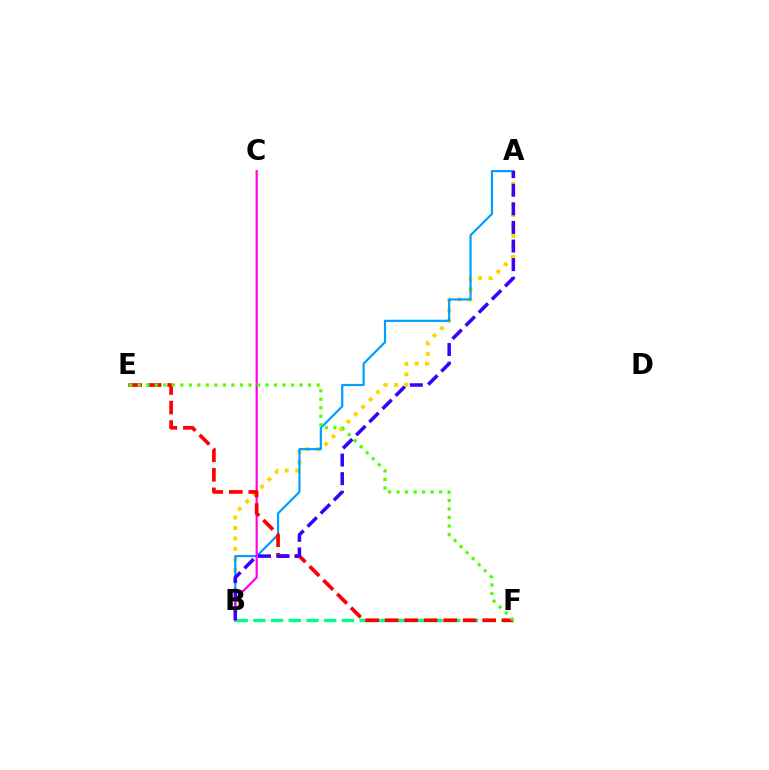{('A', 'B'): [{'color': '#ffd500', 'line_style': 'dotted', 'thickness': 2.85}, {'color': '#009eff', 'line_style': 'solid', 'thickness': 1.59}, {'color': '#3700ff', 'line_style': 'dashed', 'thickness': 2.53}], ('B', 'C'): [{'color': '#ff00ed', 'line_style': 'solid', 'thickness': 1.57}], ('B', 'F'): [{'color': '#00ff86', 'line_style': 'dashed', 'thickness': 2.41}], ('E', 'F'): [{'color': '#ff0000', 'line_style': 'dashed', 'thickness': 2.65}, {'color': '#4fff00', 'line_style': 'dotted', 'thickness': 2.31}]}